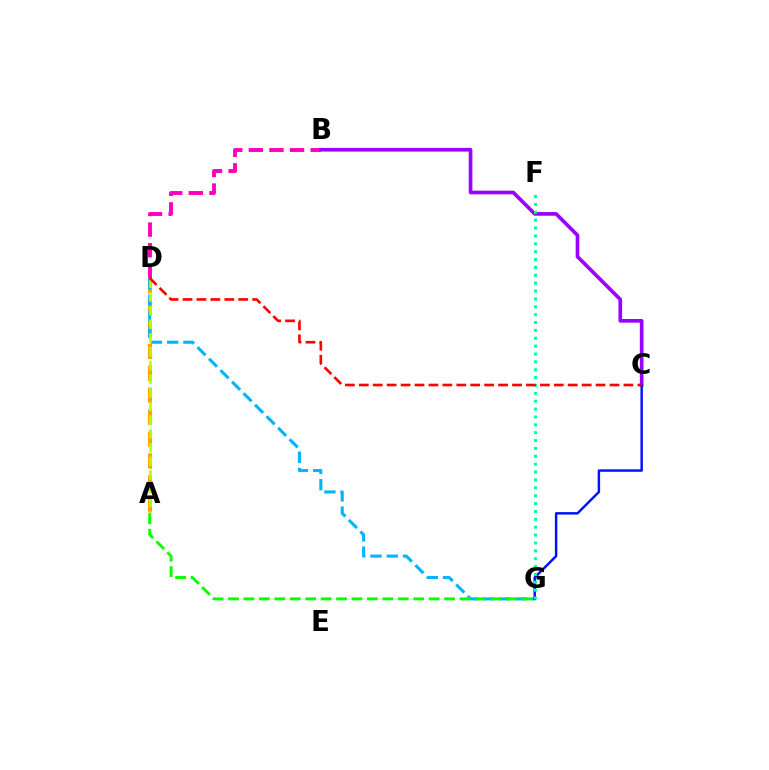{('A', 'D'): [{'color': '#ffa500', 'line_style': 'dashed', 'thickness': 2.98}, {'color': '#b3ff00', 'line_style': 'dashed', 'thickness': 1.86}], ('D', 'G'): [{'color': '#00b5ff', 'line_style': 'dashed', 'thickness': 2.21}], ('B', 'D'): [{'color': '#ff00bd', 'line_style': 'dashed', 'thickness': 2.8}], ('B', 'C'): [{'color': '#9b00ff', 'line_style': 'solid', 'thickness': 2.64}], ('C', 'G'): [{'color': '#0010ff', 'line_style': 'solid', 'thickness': 1.76}], ('A', 'G'): [{'color': '#08ff00', 'line_style': 'dashed', 'thickness': 2.1}], ('F', 'G'): [{'color': '#00ff9d', 'line_style': 'dotted', 'thickness': 2.14}], ('C', 'D'): [{'color': '#ff0000', 'line_style': 'dashed', 'thickness': 1.89}]}